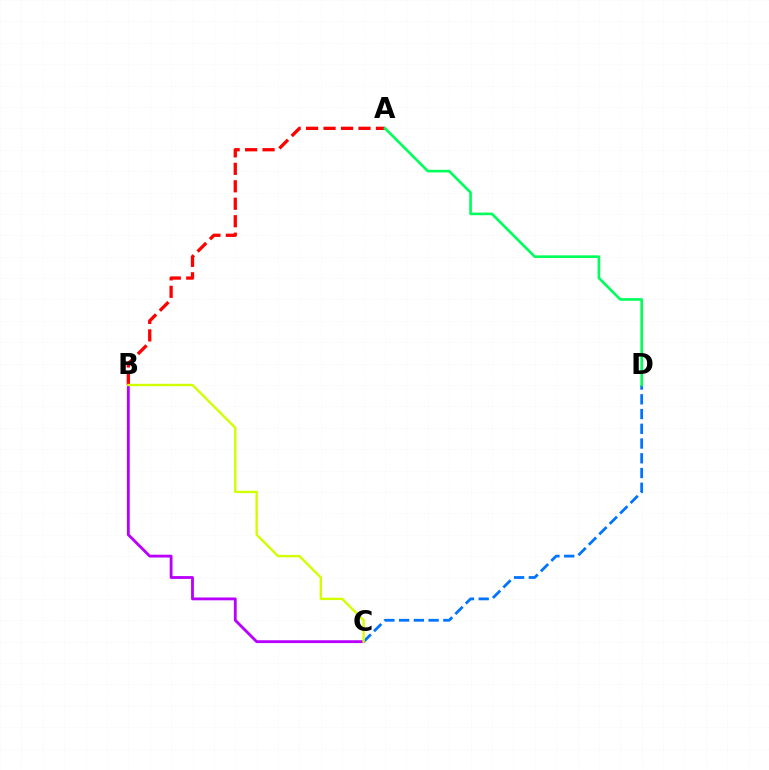{('C', 'D'): [{'color': '#0074ff', 'line_style': 'dashed', 'thickness': 2.0}], ('B', 'C'): [{'color': '#b900ff', 'line_style': 'solid', 'thickness': 2.04}, {'color': '#d1ff00', 'line_style': 'solid', 'thickness': 1.72}], ('A', 'B'): [{'color': '#ff0000', 'line_style': 'dashed', 'thickness': 2.37}], ('A', 'D'): [{'color': '#00ff5c', 'line_style': 'solid', 'thickness': 1.9}]}